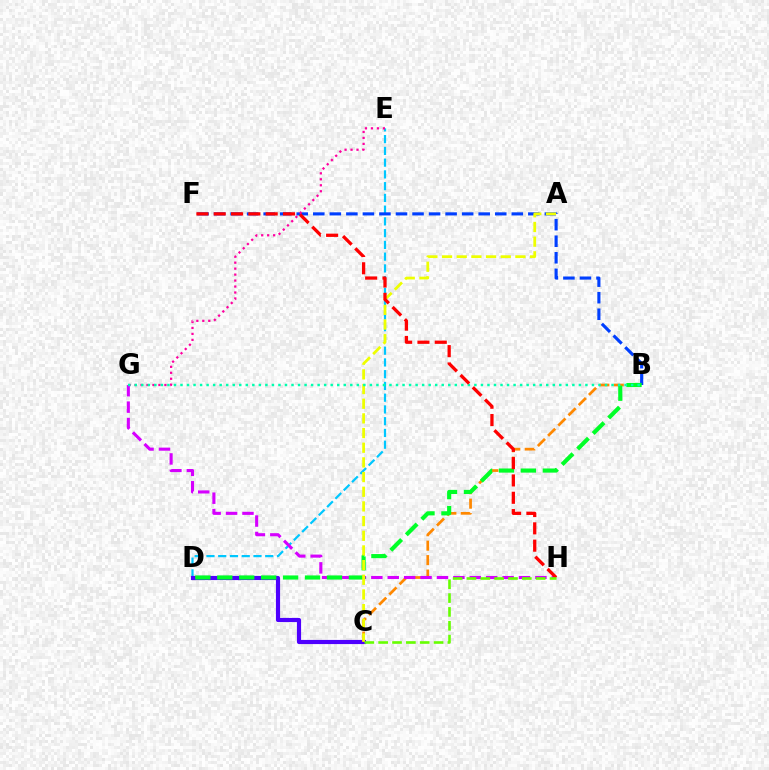{('D', 'E'): [{'color': '#00c7ff', 'line_style': 'dashed', 'thickness': 1.6}], ('C', 'D'): [{'color': '#4f00ff', 'line_style': 'solid', 'thickness': 2.99}], ('B', 'C'): [{'color': '#ff8800', 'line_style': 'dashed', 'thickness': 1.96}], ('B', 'F'): [{'color': '#003fff', 'line_style': 'dashed', 'thickness': 2.25}], ('E', 'G'): [{'color': '#ff00a0', 'line_style': 'dotted', 'thickness': 1.62}], ('G', 'H'): [{'color': '#d600ff', 'line_style': 'dashed', 'thickness': 2.23}], ('B', 'D'): [{'color': '#00ff27', 'line_style': 'dashed', 'thickness': 2.98}], ('A', 'C'): [{'color': '#eeff00', 'line_style': 'dashed', 'thickness': 1.99}], ('B', 'G'): [{'color': '#00ffaf', 'line_style': 'dotted', 'thickness': 1.77}], ('F', 'H'): [{'color': '#ff0000', 'line_style': 'dashed', 'thickness': 2.35}], ('C', 'H'): [{'color': '#66ff00', 'line_style': 'dashed', 'thickness': 1.88}]}